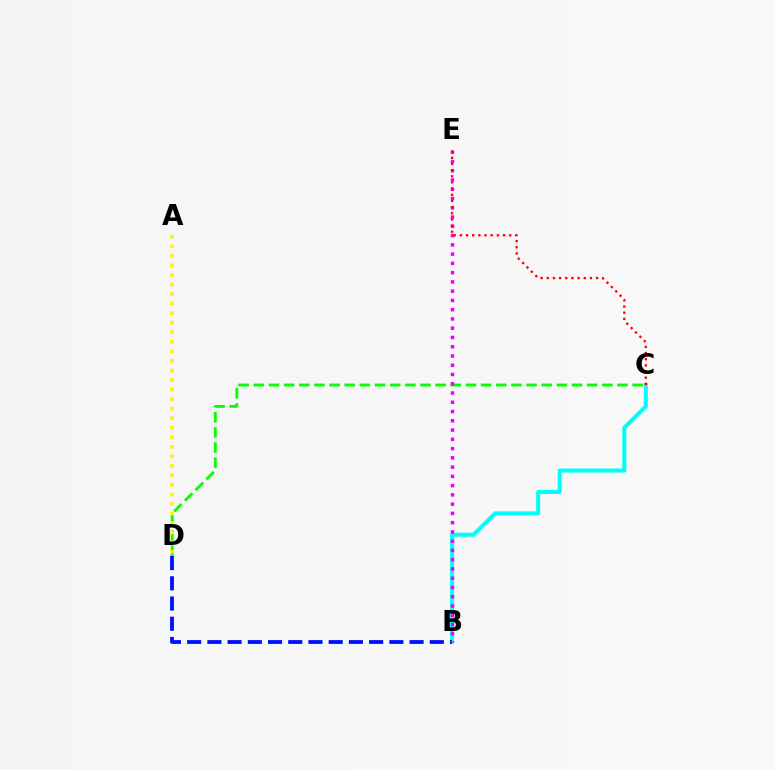{('C', 'D'): [{'color': '#08ff00', 'line_style': 'dashed', 'thickness': 2.06}], ('A', 'D'): [{'color': '#fcf500', 'line_style': 'dotted', 'thickness': 2.59}], ('B', 'C'): [{'color': '#00fff6', 'line_style': 'solid', 'thickness': 2.9}], ('B', 'D'): [{'color': '#0010ff', 'line_style': 'dashed', 'thickness': 2.75}], ('B', 'E'): [{'color': '#ee00ff', 'line_style': 'dotted', 'thickness': 2.52}], ('C', 'E'): [{'color': '#ff0000', 'line_style': 'dotted', 'thickness': 1.67}]}